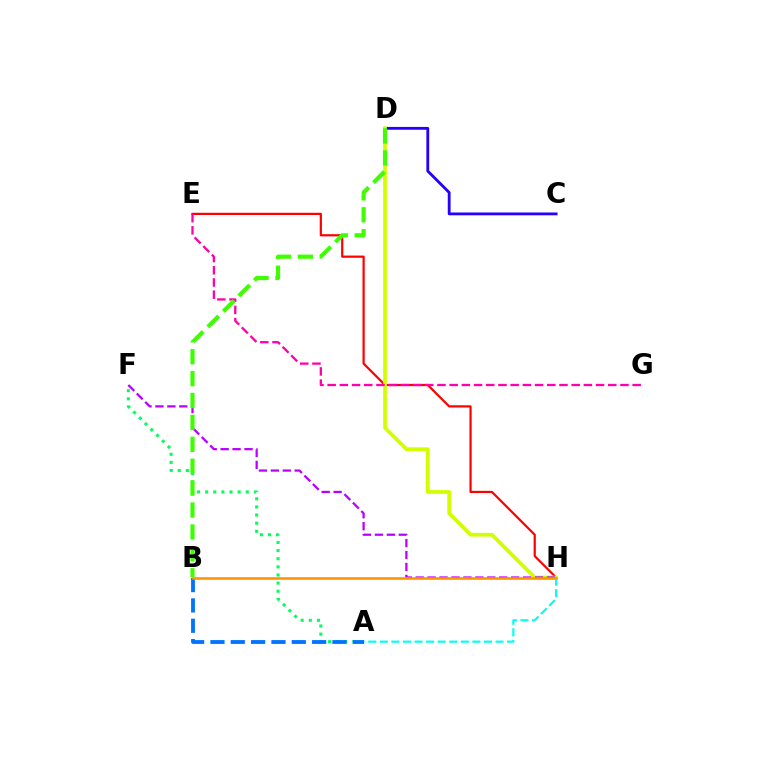{('E', 'H'): [{'color': '#ff0000', 'line_style': 'solid', 'thickness': 1.59}], ('A', 'H'): [{'color': '#00fff6', 'line_style': 'dashed', 'thickness': 1.57}], ('C', 'D'): [{'color': '#2500ff', 'line_style': 'solid', 'thickness': 2.03}], ('A', 'F'): [{'color': '#00ff5c', 'line_style': 'dotted', 'thickness': 2.21}], ('D', 'H'): [{'color': '#d1ff00', 'line_style': 'solid', 'thickness': 2.69}], ('F', 'H'): [{'color': '#b900ff', 'line_style': 'dashed', 'thickness': 1.62}], ('A', 'B'): [{'color': '#0074ff', 'line_style': 'dashed', 'thickness': 2.76}], ('B', 'H'): [{'color': '#ff9400', 'line_style': 'solid', 'thickness': 1.88}], ('E', 'G'): [{'color': '#ff00ac', 'line_style': 'dashed', 'thickness': 1.66}], ('B', 'D'): [{'color': '#3dff00', 'line_style': 'dashed', 'thickness': 2.98}]}